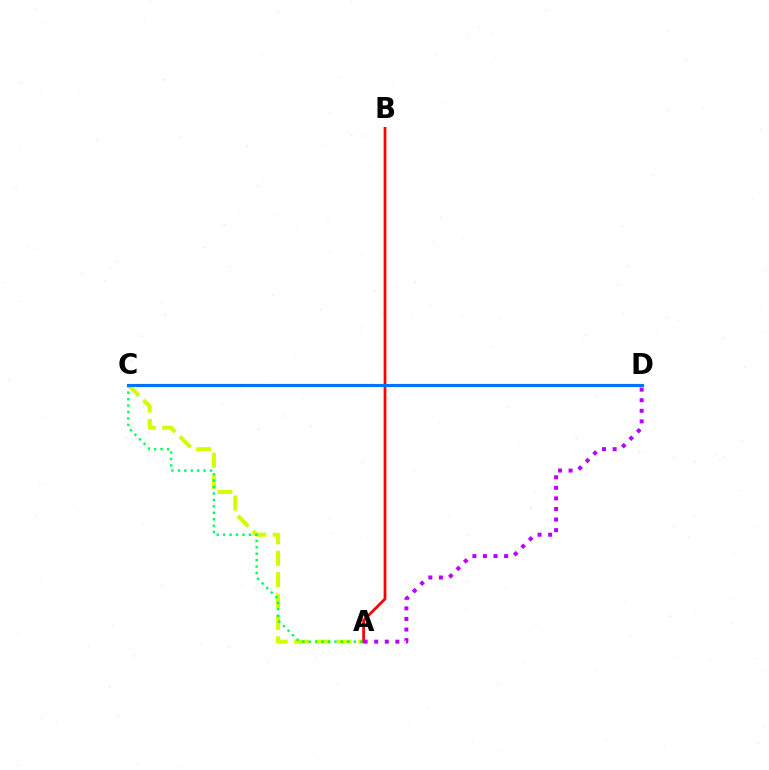{('A', 'C'): [{'color': '#d1ff00', 'line_style': 'dashed', 'thickness': 2.9}, {'color': '#00ff5c', 'line_style': 'dotted', 'thickness': 1.75}], ('A', 'B'): [{'color': '#ff0000', 'line_style': 'solid', 'thickness': 1.97}], ('C', 'D'): [{'color': '#0074ff', 'line_style': 'solid', 'thickness': 2.25}], ('A', 'D'): [{'color': '#b900ff', 'line_style': 'dotted', 'thickness': 2.87}]}